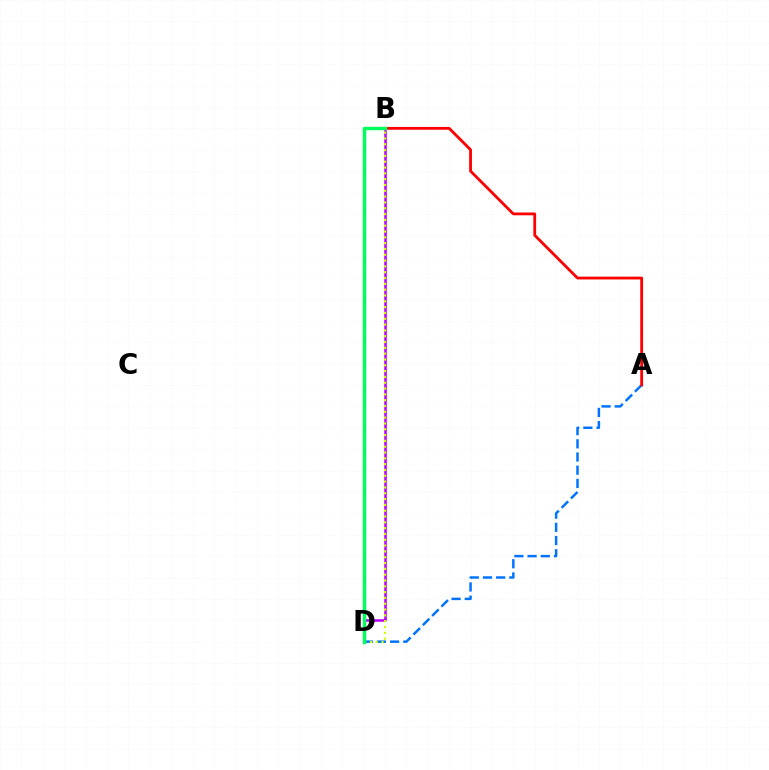{('B', 'D'): [{'color': '#b900ff', 'line_style': 'solid', 'thickness': 1.85}, {'color': '#d1ff00', 'line_style': 'dotted', 'thickness': 1.58}, {'color': '#00ff5c', 'line_style': 'solid', 'thickness': 2.49}], ('A', 'D'): [{'color': '#0074ff', 'line_style': 'dashed', 'thickness': 1.79}], ('A', 'B'): [{'color': '#ff0000', 'line_style': 'solid', 'thickness': 2.02}]}